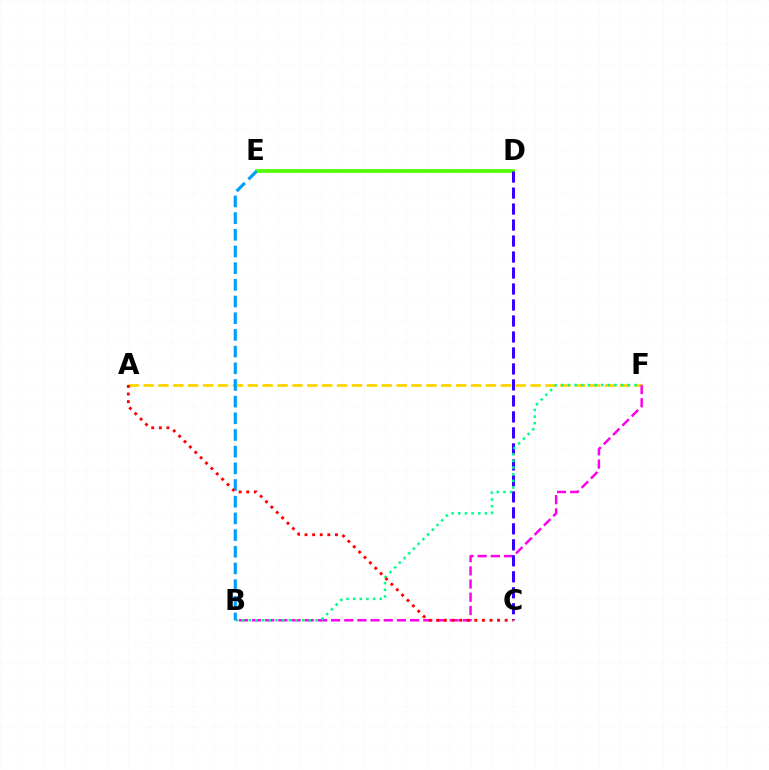{('A', 'F'): [{'color': '#ffd500', 'line_style': 'dashed', 'thickness': 2.02}], ('B', 'F'): [{'color': '#ff00ed', 'line_style': 'dashed', 'thickness': 1.79}, {'color': '#00ff86', 'line_style': 'dotted', 'thickness': 1.81}], ('D', 'E'): [{'color': '#4fff00', 'line_style': 'solid', 'thickness': 2.61}], ('C', 'D'): [{'color': '#3700ff', 'line_style': 'dashed', 'thickness': 2.17}], ('B', 'E'): [{'color': '#009eff', 'line_style': 'dashed', 'thickness': 2.27}], ('A', 'C'): [{'color': '#ff0000', 'line_style': 'dotted', 'thickness': 2.06}]}